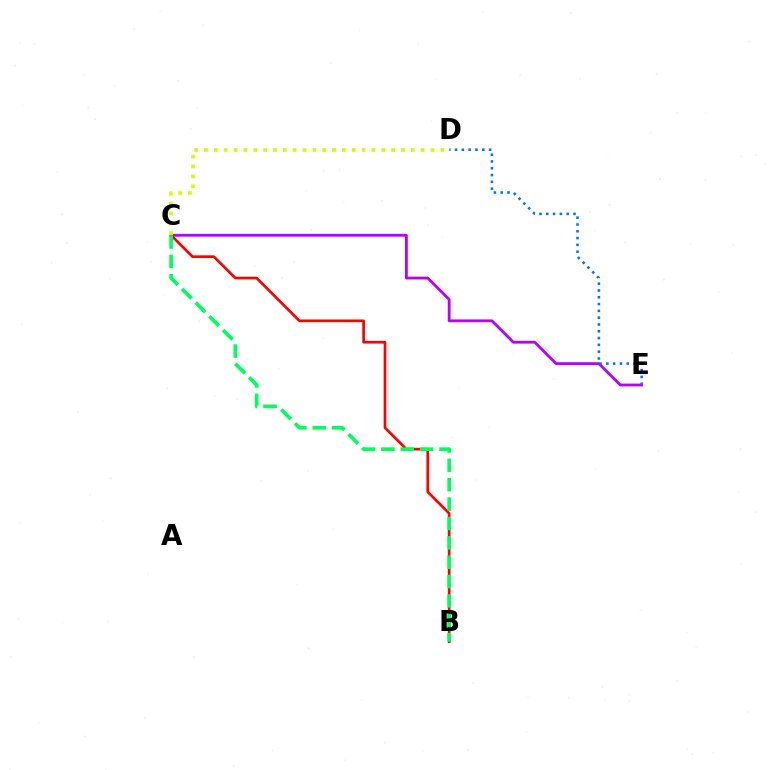{('C', 'E'): [{'color': '#b900ff', 'line_style': 'solid', 'thickness': 2.02}], ('D', 'E'): [{'color': '#0074ff', 'line_style': 'dotted', 'thickness': 1.85}], ('B', 'C'): [{'color': '#ff0000', 'line_style': 'solid', 'thickness': 1.94}, {'color': '#00ff5c', 'line_style': 'dashed', 'thickness': 2.63}], ('C', 'D'): [{'color': '#d1ff00', 'line_style': 'dotted', 'thickness': 2.68}]}